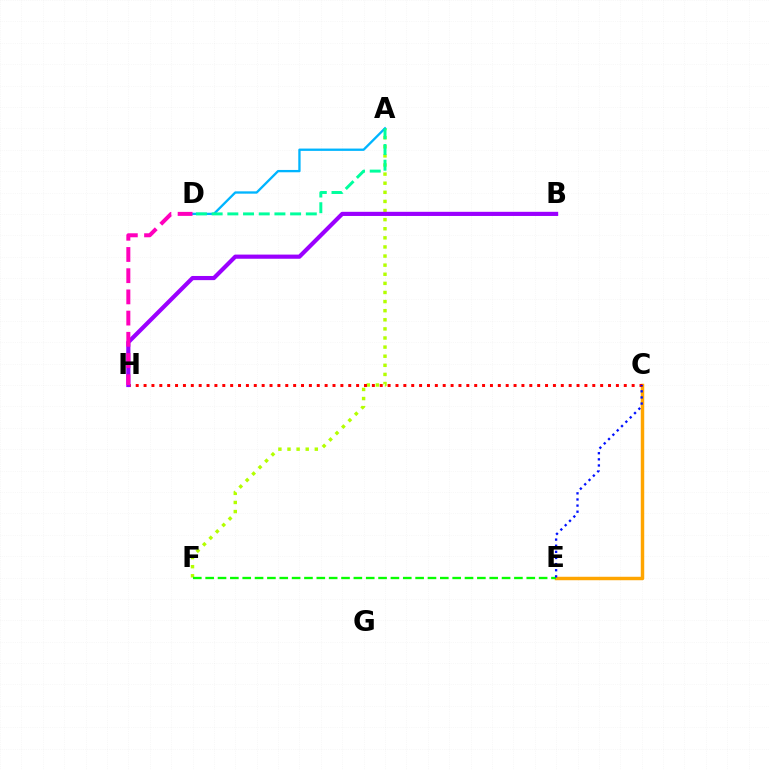{('A', 'F'): [{'color': '#b3ff00', 'line_style': 'dotted', 'thickness': 2.47}], ('C', 'E'): [{'color': '#ffa500', 'line_style': 'solid', 'thickness': 2.49}, {'color': '#0010ff', 'line_style': 'dotted', 'thickness': 1.66}], ('A', 'D'): [{'color': '#00b5ff', 'line_style': 'solid', 'thickness': 1.67}, {'color': '#00ff9d', 'line_style': 'dashed', 'thickness': 2.13}], ('C', 'H'): [{'color': '#ff0000', 'line_style': 'dotted', 'thickness': 2.14}], ('E', 'F'): [{'color': '#08ff00', 'line_style': 'dashed', 'thickness': 1.68}], ('B', 'H'): [{'color': '#9b00ff', 'line_style': 'solid', 'thickness': 2.99}], ('D', 'H'): [{'color': '#ff00bd', 'line_style': 'dashed', 'thickness': 2.88}]}